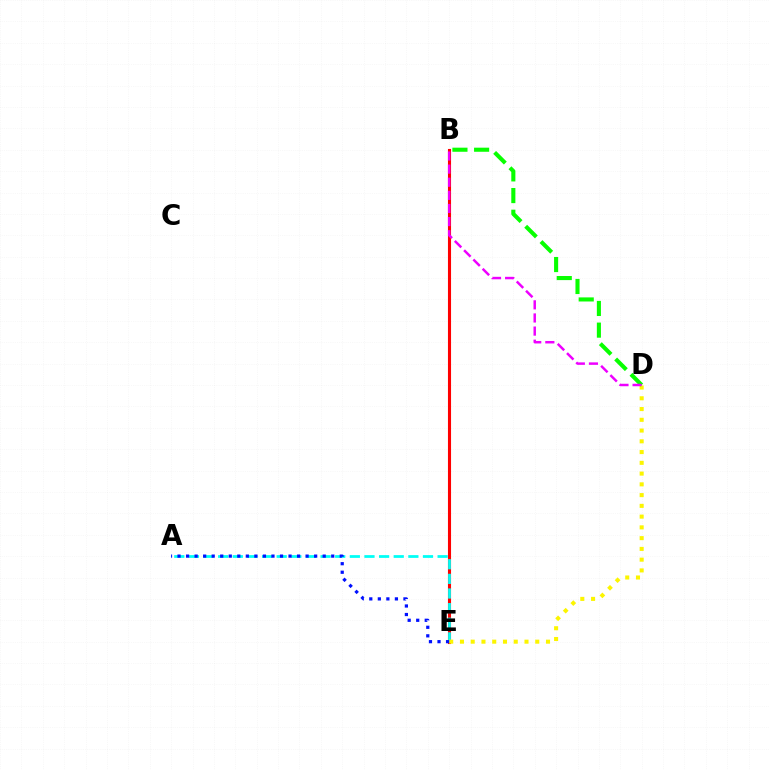{('B', 'E'): [{'color': '#ff0000', 'line_style': 'solid', 'thickness': 2.23}], ('A', 'E'): [{'color': '#00fff6', 'line_style': 'dashed', 'thickness': 1.99}, {'color': '#0010ff', 'line_style': 'dotted', 'thickness': 2.32}], ('D', 'E'): [{'color': '#fcf500', 'line_style': 'dotted', 'thickness': 2.92}], ('B', 'D'): [{'color': '#08ff00', 'line_style': 'dashed', 'thickness': 2.94}, {'color': '#ee00ff', 'line_style': 'dashed', 'thickness': 1.78}]}